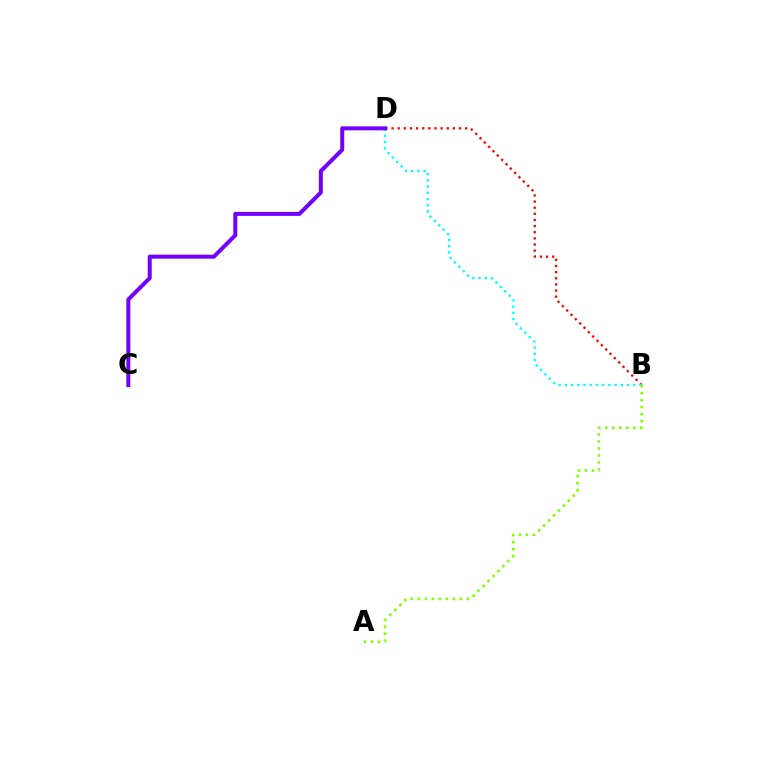{('B', 'D'): [{'color': '#ff0000', 'line_style': 'dotted', 'thickness': 1.67}, {'color': '#00fff6', 'line_style': 'dotted', 'thickness': 1.69}], ('C', 'D'): [{'color': '#7200ff', 'line_style': 'solid', 'thickness': 2.88}], ('A', 'B'): [{'color': '#84ff00', 'line_style': 'dotted', 'thickness': 1.9}]}